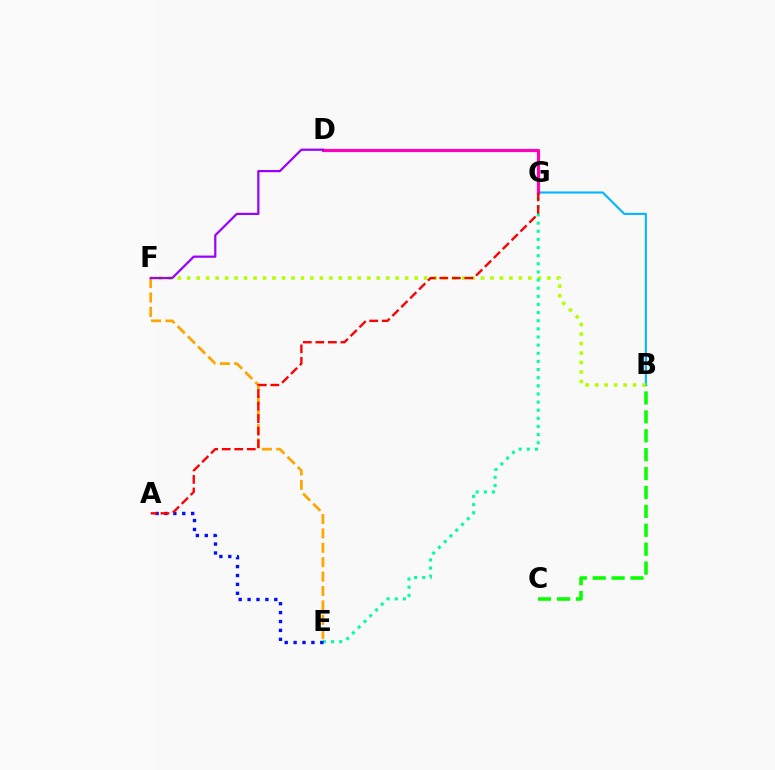{('B', 'G'): [{'color': '#00b5ff', 'line_style': 'solid', 'thickness': 1.5}], ('D', 'G'): [{'color': '#ff00bd', 'line_style': 'solid', 'thickness': 2.28}], ('B', 'F'): [{'color': '#b3ff00', 'line_style': 'dotted', 'thickness': 2.58}], ('B', 'C'): [{'color': '#08ff00', 'line_style': 'dashed', 'thickness': 2.57}], ('E', 'F'): [{'color': '#ffa500', 'line_style': 'dashed', 'thickness': 1.95}], ('E', 'G'): [{'color': '#00ff9d', 'line_style': 'dotted', 'thickness': 2.21}], ('D', 'F'): [{'color': '#9b00ff', 'line_style': 'solid', 'thickness': 1.6}], ('A', 'E'): [{'color': '#0010ff', 'line_style': 'dotted', 'thickness': 2.42}], ('A', 'G'): [{'color': '#ff0000', 'line_style': 'dashed', 'thickness': 1.7}]}